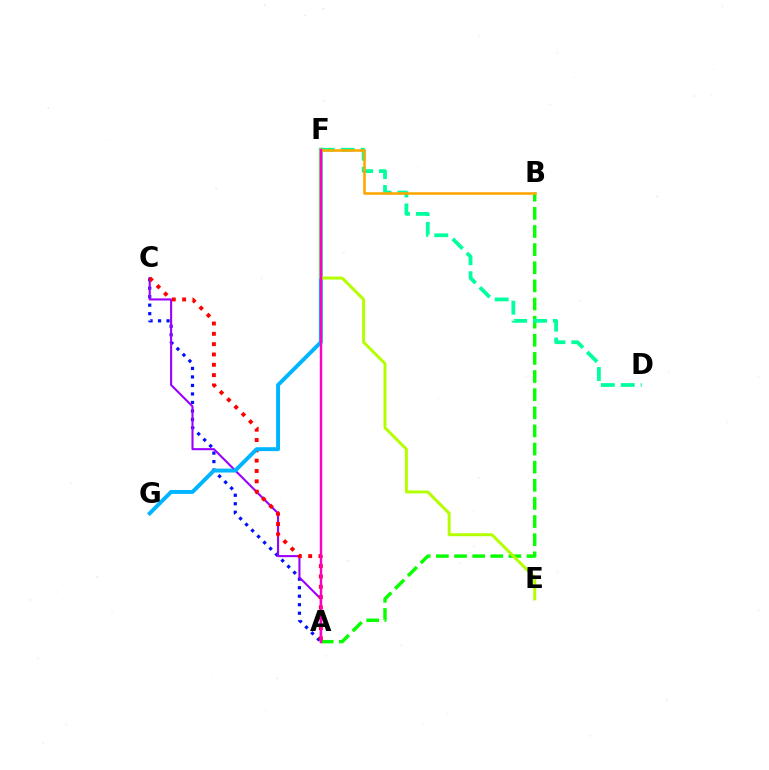{('A', 'B'): [{'color': '#08ff00', 'line_style': 'dashed', 'thickness': 2.46}], ('A', 'C'): [{'color': '#0010ff', 'line_style': 'dotted', 'thickness': 2.31}, {'color': '#9b00ff', 'line_style': 'solid', 'thickness': 1.51}, {'color': '#ff0000', 'line_style': 'dotted', 'thickness': 2.81}], ('D', 'F'): [{'color': '#00ff9d', 'line_style': 'dashed', 'thickness': 2.7}], ('F', 'G'): [{'color': '#00b5ff', 'line_style': 'solid', 'thickness': 2.82}], ('B', 'F'): [{'color': '#ffa500', 'line_style': 'solid', 'thickness': 1.84}], ('E', 'F'): [{'color': '#b3ff00', 'line_style': 'solid', 'thickness': 2.14}], ('A', 'F'): [{'color': '#ff00bd', 'line_style': 'solid', 'thickness': 1.75}]}